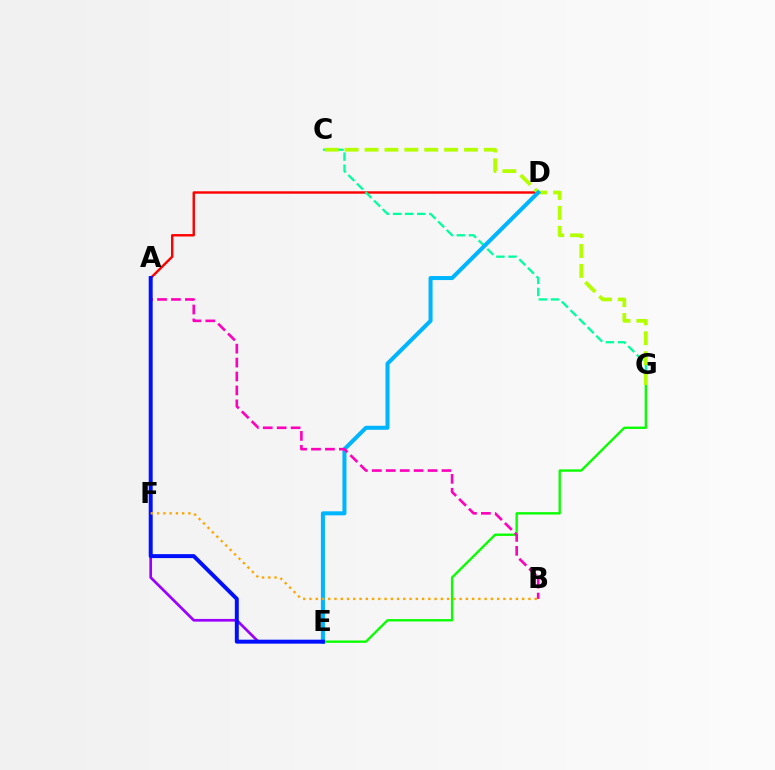{('A', 'D'): [{'color': '#ff0000', 'line_style': 'solid', 'thickness': 1.74}], ('C', 'G'): [{'color': '#00ff9d', 'line_style': 'dashed', 'thickness': 1.64}, {'color': '#b3ff00', 'line_style': 'dashed', 'thickness': 2.7}], ('E', 'G'): [{'color': '#08ff00', 'line_style': 'solid', 'thickness': 1.7}], ('E', 'F'): [{'color': '#9b00ff', 'line_style': 'solid', 'thickness': 1.94}], ('D', 'E'): [{'color': '#00b5ff', 'line_style': 'solid', 'thickness': 2.9}], ('A', 'B'): [{'color': '#ff00bd', 'line_style': 'dashed', 'thickness': 1.89}], ('A', 'E'): [{'color': '#0010ff', 'line_style': 'solid', 'thickness': 2.85}], ('B', 'F'): [{'color': '#ffa500', 'line_style': 'dotted', 'thickness': 1.7}]}